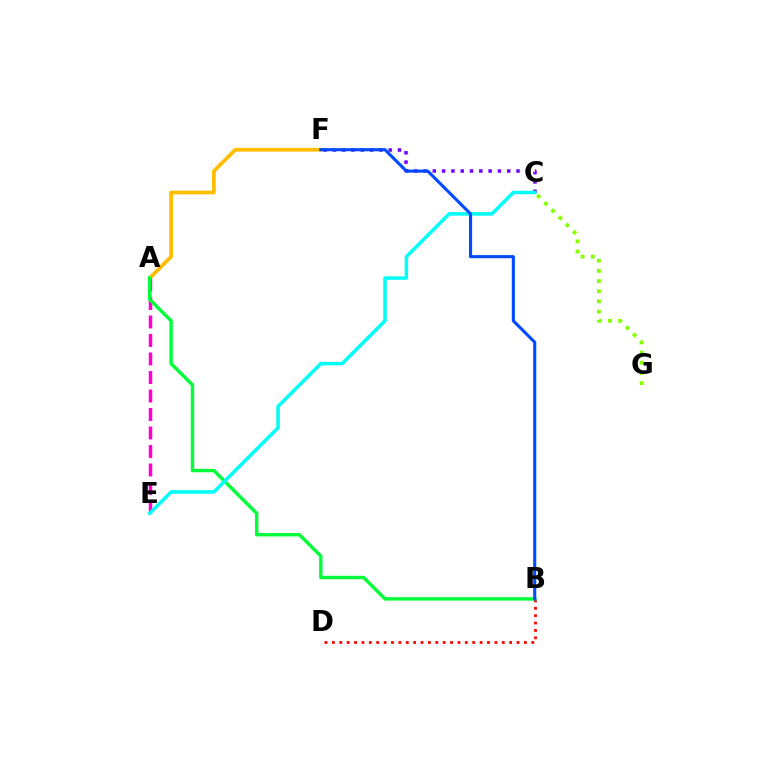{('C', 'F'): [{'color': '#7200ff', 'line_style': 'dotted', 'thickness': 2.53}], ('B', 'D'): [{'color': '#ff0000', 'line_style': 'dotted', 'thickness': 2.01}], ('A', 'F'): [{'color': '#ffbd00', 'line_style': 'solid', 'thickness': 2.7}], ('C', 'G'): [{'color': '#84ff00', 'line_style': 'dotted', 'thickness': 2.76}], ('A', 'E'): [{'color': '#ff00cf', 'line_style': 'dashed', 'thickness': 2.51}], ('A', 'B'): [{'color': '#00ff39', 'line_style': 'solid', 'thickness': 2.45}], ('C', 'E'): [{'color': '#00fff6', 'line_style': 'solid', 'thickness': 2.53}], ('B', 'F'): [{'color': '#004bff', 'line_style': 'solid', 'thickness': 2.24}]}